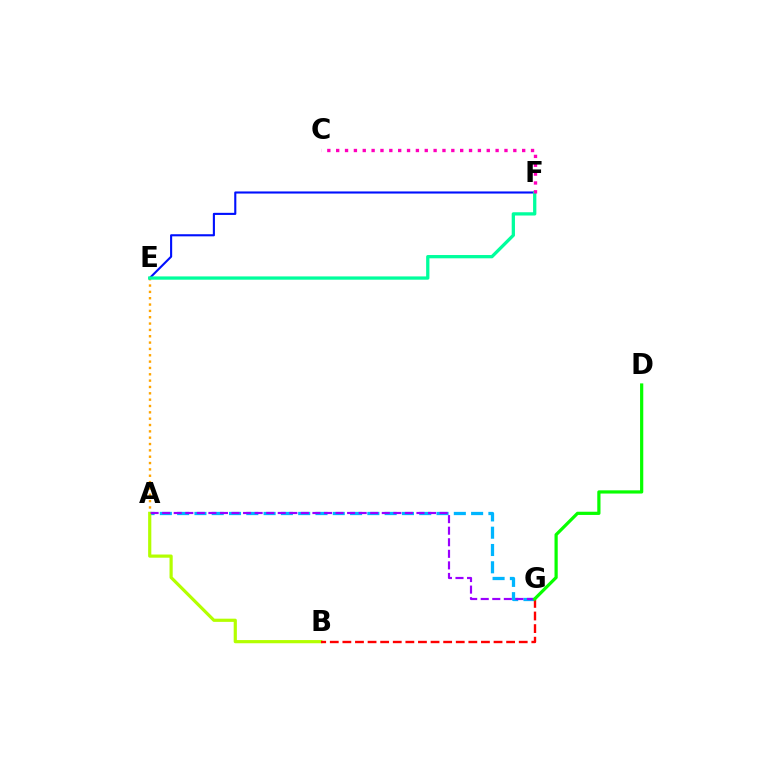{('A', 'G'): [{'color': '#00b5ff', 'line_style': 'dashed', 'thickness': 2.35}, {'color': '#9b00ff', 'line_style': 'dashed', 'thickness': 1.57}], ('A', 'E'): [{'color': '#ffa500', 'line_style': 'dotted', 'thickness': 1.72}], ('A', 'B'): [{'color': '#b3ff00', 'line_style': 'solid', 'thickness': 2.29}], ('E', 'F'): [{'color': '#0010ff', 'line_style': 'solid', 'thickness': 1.52}, {'color': '#00ff9d', 'line_style': 'solid', 'thickness': 2.36}], ('B', 'G'): [{'color': '#ff0000', 'line_style': 'dashed', 'thickness': 1.71}], ('C', 'F'): [{'color': '#ff00bd', 'line_style': 'dotted', 'thickness': 2.41}], ('D', 'G'): [{'color': '#08ff00', 'line_style': 'solid', 'thickness': 2.31}]}